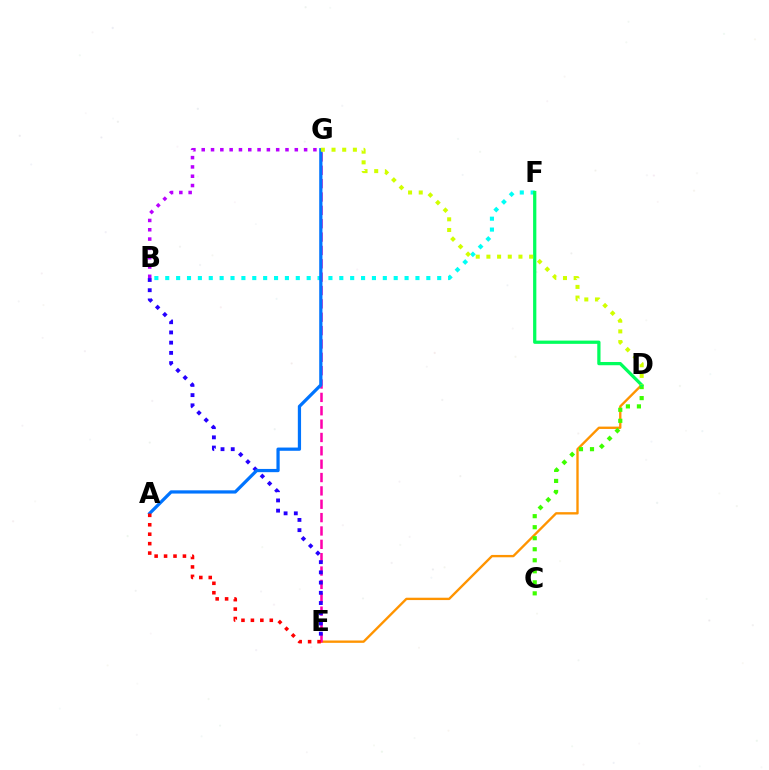{('D', 'E'): [{'color': '#ff9400', 'line_style': 'solid', 'thickness': 1.69}], ('E', 'G'): [{'color': '#ff00ac', 'line_style': 'dashed', 'thickness': 1.81}], ('B', 'E'): [{'color': '#2500ff', 'line_style': 'dotted', 'thickness': 2.78}], ('B', 'F'): [{'color': '#00fff6', 'line_style': 'dotted', 'thickness': 2.96}], ('A', 'G'): [{'color': '#0074ff', 'line_style': 'solid', 'thickness': 2.33}], ('B', 'G'): [{'color': '#b900ff', 'line_style': 'dotted', 'thickness': 2.53}], ('C', 'D'): [{'color': '#3dff00', 'line_style': 'dotted', 'thickness': 3.0}], ('A', 'E'): [{'color': '#ff0000', 'line_style': 'dotted', 'thickness': 2.56}], ('D', 'F'): [{'color': '#00ff5c', 'line_style': 'solid', 'thickness': 2.34}], ('D', 'G'): [{'color': '#d1ff00', 'line_style': 'dotted', 'thickness': 2.9}]}